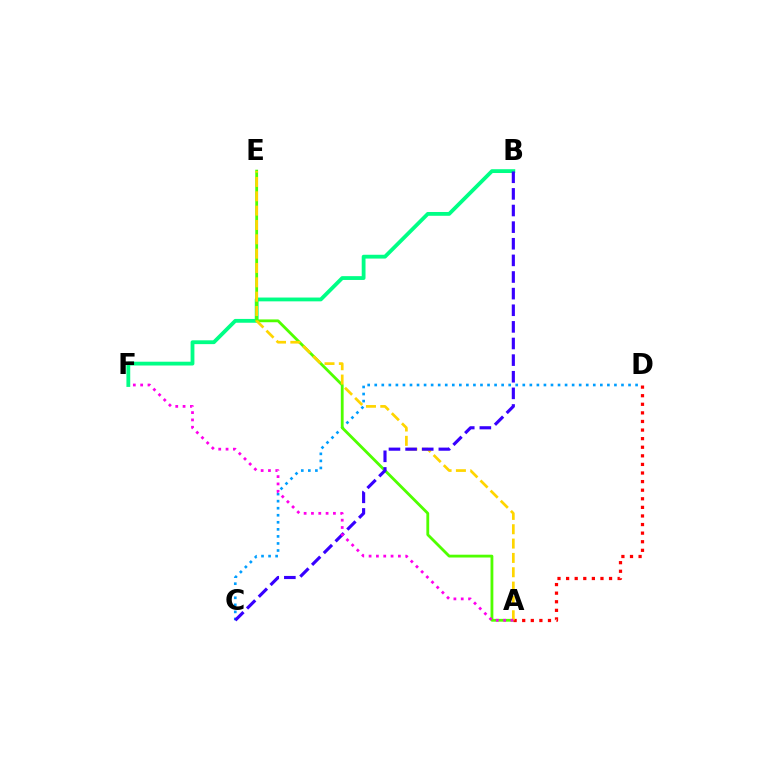{('B', 'F'): [{'color': '#00ff86', 'line_style': 'solid', 'thickness': 2.74}], ('C', 'D'): [{'color': '#009eff', 'line_style': 'dotted', 'thickness': 1.92}], ('A', 'E'): [{'color': '#4fff00', 'line_style': 'solid', 'thickness': 2.02}, {'color': '#ffd500', 'line_style': 'dashed', 'thickness': 1.95}], ('A', 'D'): [{'color': '#ff0000', 'line_style': 'dotted', 'thickness': 2.33}], ('B', 'C'): [{'color': '#3700ff', 'line_style': 'dashed', 'thickness': 2.26}], ('A', 'F'): [{'color': '#ff00ed', 'line_style': 'dotted', 'thickness': 1.99}]}